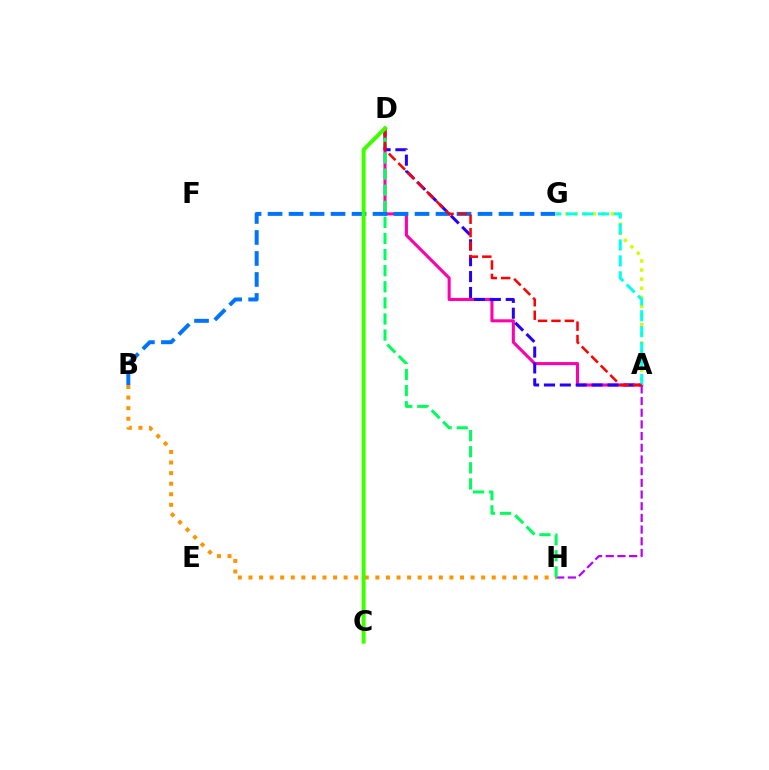{('A', 'D'): [{'color': '#ff00ac', 'line_style': 'solid', 'thickness': 2.21}, {'color': '#2500ff', 'line_style': 'dashed', 'thickness': 2.16}, {'color': '#ff0000', 'line_style': 'dashed', 'thickness': 1.82}], ('A', 'G'): [{'color': '#d1ff00', 'line_style': 'dotted', 'thickness': 2.47}, {'color': '#00fff6', 'line_style': 'dashed', 'thickness': 2.16}], ('B', 'G'): [{'color': '#0074ff', 'line_style': 'dashed', 'thickness': 2.85}], ('A', 'H'): [{'color': '#b900ff', 'line_style': 'dashed', 'thickness': 1.59}], ('B', 'H'): [{'color': '#ff9400', 'line_style': 'dotted', 'thickness': 2.87}], ('D', 'H'): [{'color': '#00ff5c', 'line_style': 'dashed', 'thickness': 2.19}], ('C', 'D'): [{'color': '#3dff00', 'line_style': 'solid', 'thickness': 2.87}]}